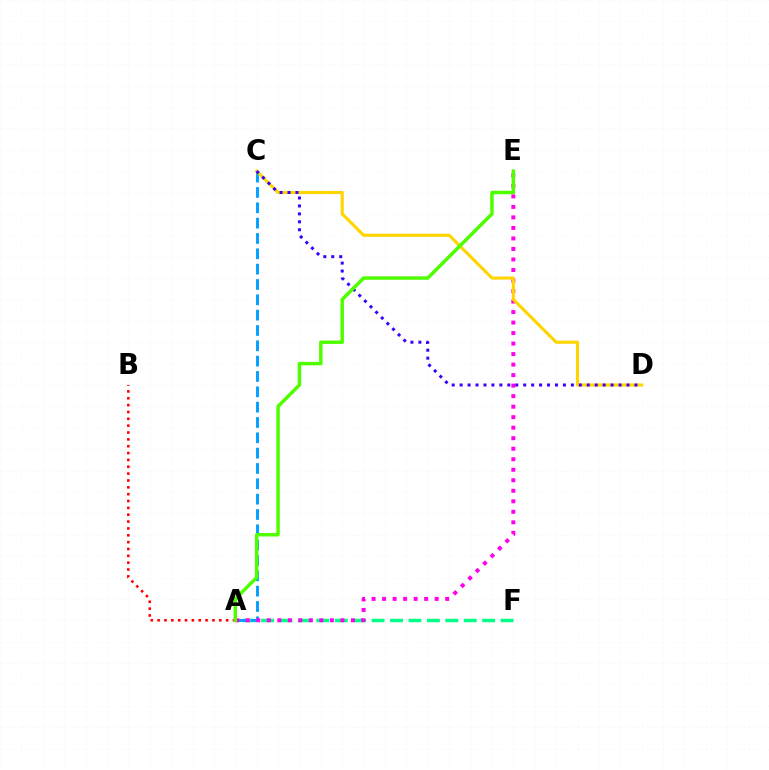{('A', 'F'): [{'color': '#00ff86', 'line_style': 'dashed', 'thickness': 2.5}], ('A', 'C'): [{'color': '#009eff', 'line_style': 'dashed', 'thickness': 2.08}], ('A', 'E'): [{'color': '#ff00ed', 'line_style': 'dotted', 'thickness': 2.86}, {'color': '#4fff00', 'line_style': 'solid', 'thickness': 2.5}], ('A', 'B'): [{'color': '#ff0000', 'line_style': 'dotted', 'thickness': 1.86}], ('C', 'D'): [{'color': '#ffd500', 'line_style': 'solid', 'thickness': 2.23}, {'color': '#3700ff', 'line_style': 'dotted', 'thickness': 2.16}]}